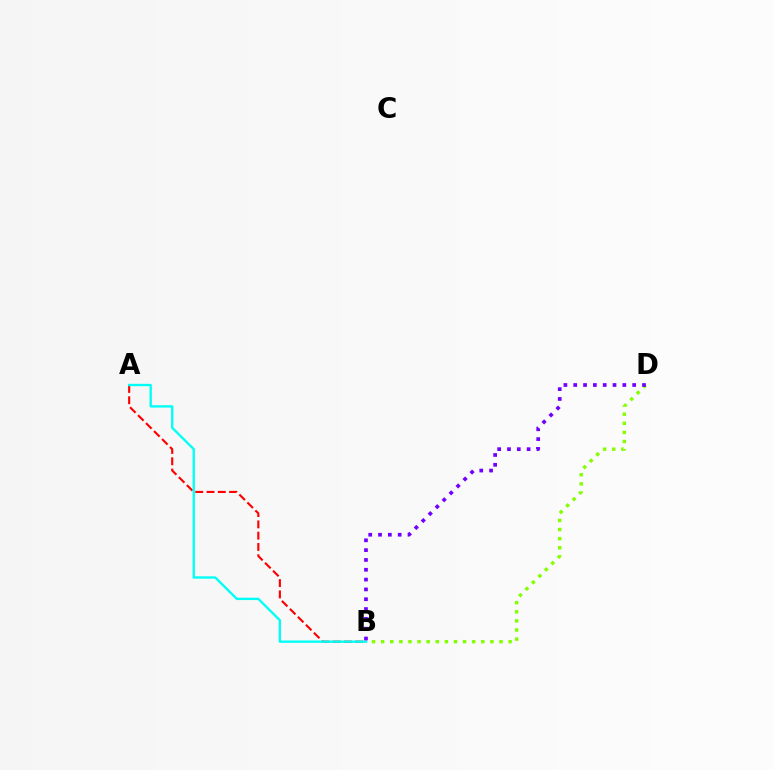{('A', 'B'): [{'color': '#ff0000', 'line_style': 'dashed', 'thickness': 1.53}, {'color': '#00fff6', 'line_style': 'solid', 'thickness': 1.69}], ('B', 'D'): [{'color': '#84ff00', 'line_style': 'dotted', 'thickness': 2.47}, {'color': '#7200ff', 'line_style': 'dotted', 'thickness': 2.67}]}